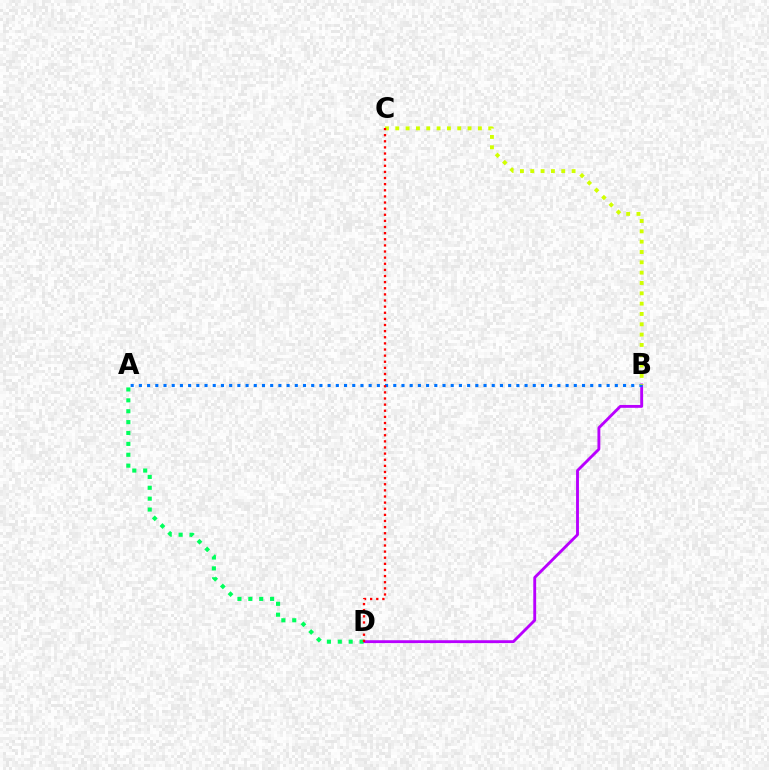{('B', 'D'): [{'color': '#b900ff', 'line_style': 'solid', 'thickness': 2.06}], ('A', 'B'): [{'color': '#0074ff', 'line_style': 'dotted', 'thickness': 2.23}], ('A', 'D'): [{'color': '#00ff5c', 'line_style': 'dotted', 'thickness': 2.96}], ('B', 'C'): [{'color': '#d1ff00', 'line_style': 'dotted', 'thickness': 2.81}], ('C', 'D'): [{'color': '#ff0000', 'line_style': 'dotted', 'thickness': 1.66}]}